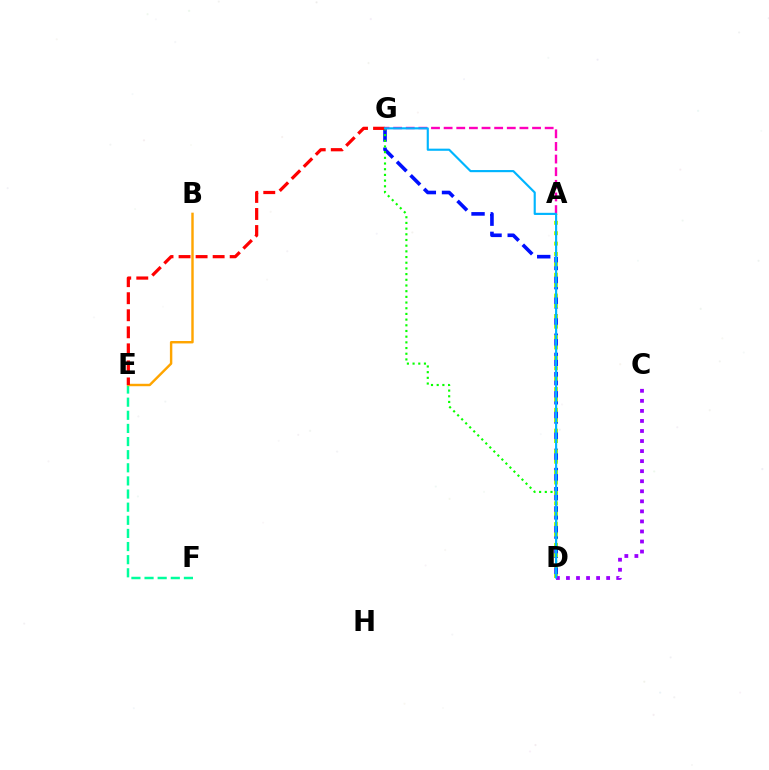{('D', 'G'): [{'color': '#0010ff', 'line_style': 'dashed', 'thickness': 2.61}, {'color': '#08ff00', 'line_style': 'dotted', 'thickness': 1.55}, {'color': '#00b5ff', 'line_style': 'solid', 'thickness': 1.54}], ('E', 'F'): [{'color': '#00ff9d', 'line_style': 'dashed', 'thickness': 1.78}], ('A', 'D'): [{'color': '#b3ff00', 'line_style': 'dotted', 'thickness': 2.82}], ('B', 'E'): [{'color': '#ffa500', 'line_style': 'solid', 'thickness': 1.75}], ('A', 'G'): [{'color': '#ff00bd', 'line_style': 'dashed', 'thickness': 1.72}], ('C', 'D'): [{'color': '#9b00ff', 'line_style': 'dotted', 'thickness': 2.73}], ('E', 'G'): [{'color': '#ff0000', 'line_style': 'dashed', 'thickness': 2.32}]}